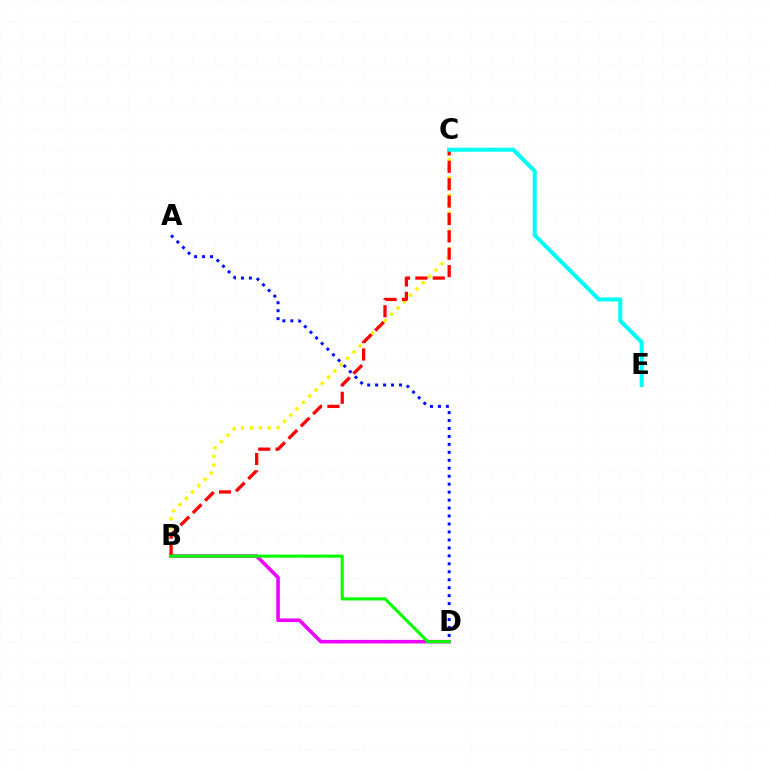{('B', 'C'): [{'color': '#fcf500', 'line_style': 'dotted', 'thickness': 2.42}, {'color': '#ff0000', 'line_style': 'dashed', 'thickness': 2.36}], ('B', 'D'): [{'color': '#ee00ff', 'line_style': 'solid', 'thickness': 2.57}, {'color': '#08ff00', 'line_style': 'solid', 'thickness': 2.22}], ('A', 'D'): [{'color': '#0010ff', 'line_style': 'dotted', 'thickness': 2.16}], ('C', 'E'): [{'color': '#00fff6', 'line_style': 'solid', 'thickness': 2.9}]}